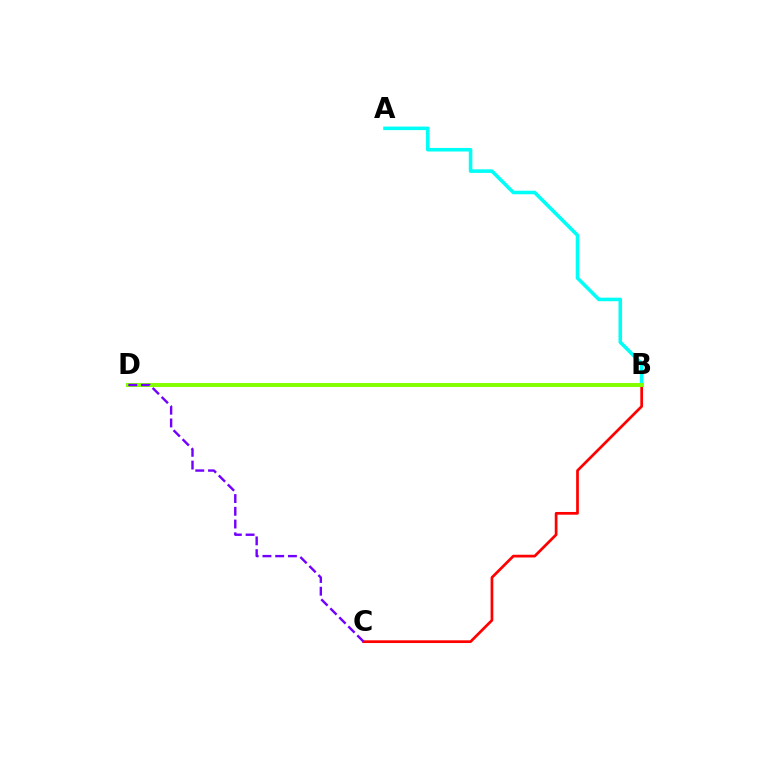{('B', 'C'): [{'color': '#ff0000', 'line_style': 'solid', 'thickness': 1.96}], ('A', 'B'): [{'color': '#00fff6', 'line_style': 'solid', 'thickness': 2.56}], ('B', 'D'): [{'color': '#84ff00', 'line_style': 'solid', 'thickness': 2.85}], ('C', 'D'): [{'color': '#7200ff', 'line_style': 'dashed', 'thickness': 1.73}]}